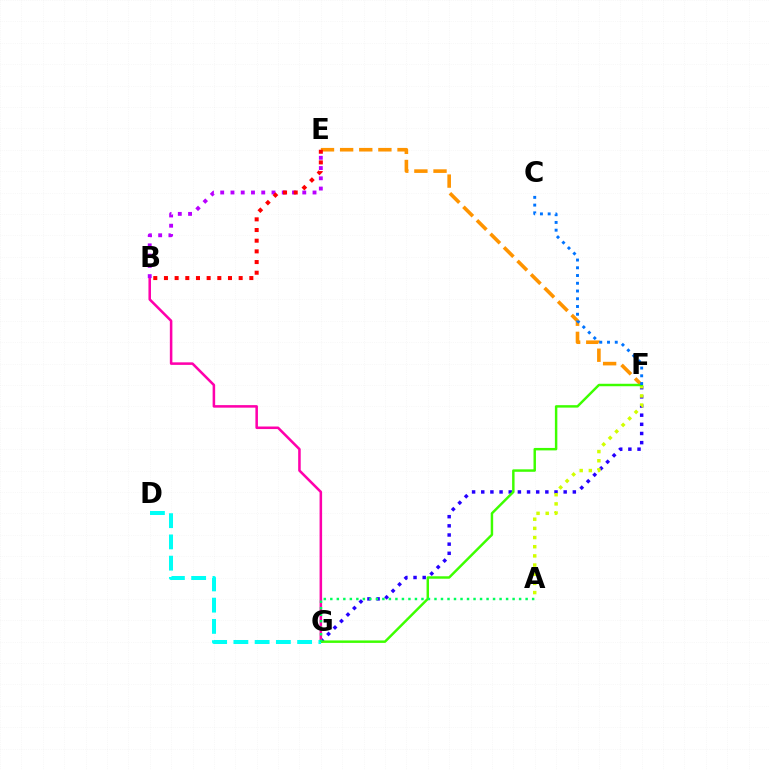{('E', 'F'): [{'color': '#ff9400', 'line_style': 'dashed', 'thickness': 2.6}], ('F', 'G'): [{'color': '#2500ff', 'line_style': 'dotted', 'thickness': 2.49}, {'color': '#3dff00', 'line_style': 'solid', 'thickness': 1.77}], ('B', 'G'): [{'color': '#ff00ac', 'line_style': 'solid', 'thickness': 1.83}], ('A', 'F'): [{'color': '#d1ff00', 'line_style': 'dotted', 'thickness': 2.49}], ('B', 'E'): [{'color': '#b900ff', 'line_style': 'dotted', 'thickness': 2.79}, {'color': '#ff0000', 'line_style': 'dotted', 'thickness': 2.9}], ('D', 'G'): [{'color': '#00fff6', 'line_style': 'dashed', 'thickness': 2.89}], ('C', 'F'): [{'color': '#0074ff', 'line_style': 'dotted', 'thickness': 2.1}], ('A', 'G'): [{'color': '#00ff5c', 'line_style': 'dotted', 'thickness': 1.77}]}